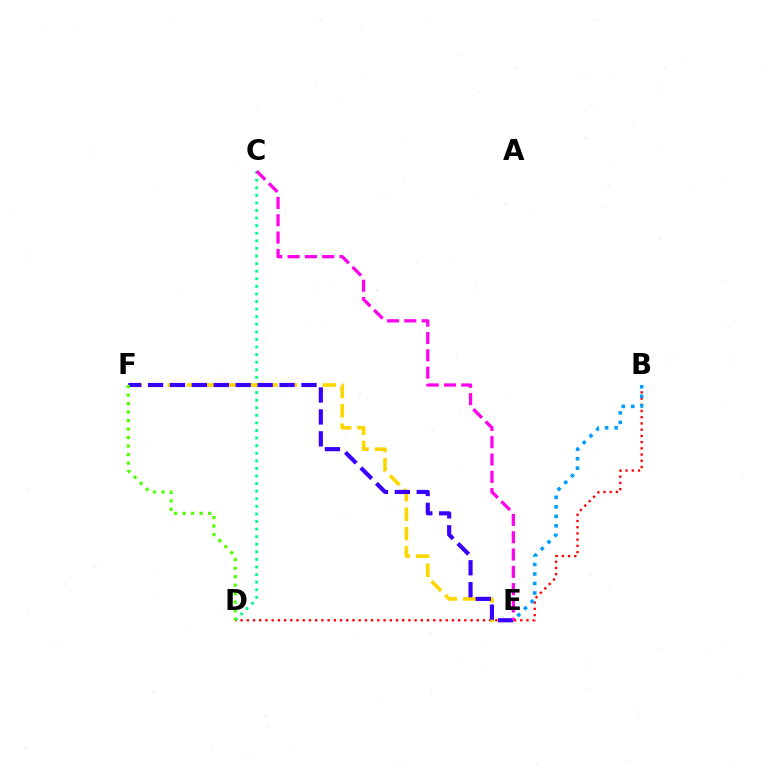{('C', 'D'): [{'color': '#00ff86', 'line_style': 'dotted', 'thickness': 2.06}], ('B', 'D'): [{'color': '#ff0000', 'line_style': 'dotted', 'thickness': 1.69}], ('E', 'F'): [{'color': '#ffd500', 'line_style': 'dashed', 'thickness': 2.63}, {'color': '#3700ff', 'line_style': 'dashed', 'thickness': 2.98}], ('C', 'E'): [{'color': '#ff00ed', 'line_style': 'dashed', 'thickness': 2.35}], ('B', 'E'): [{'color': '#009eff', 'line_style': 'dotted', 'thickness': 2.58}], ('D', 'F'): [{'color': '#4fff00', 'line_style': 'dotted', 'thickness': 2.31}]}